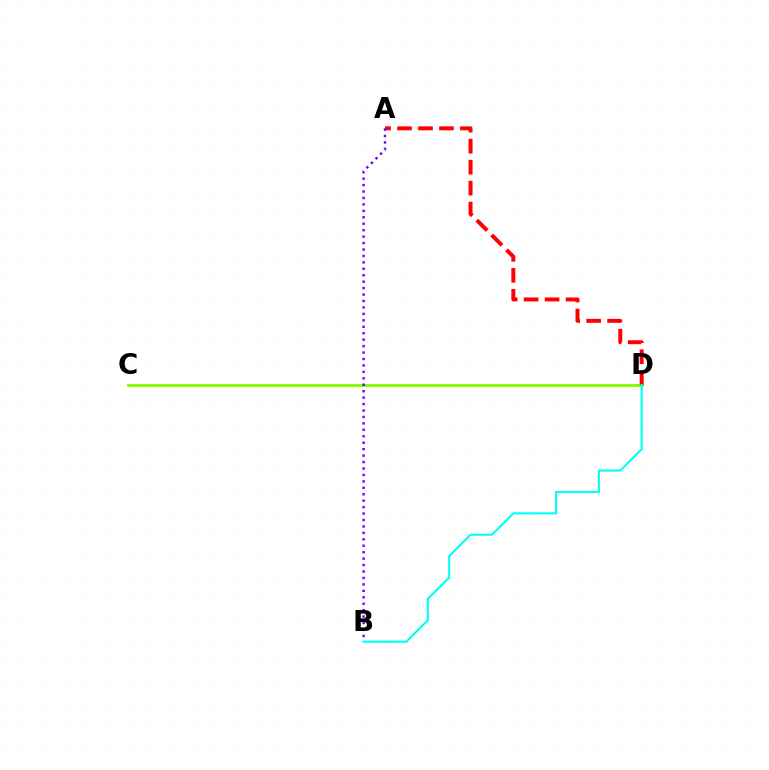{('C', 'D'): [{'color': '#84ff00', 'line_style': 'solid', 'thickness': 2.09}], ('A', 'D'): [{'color': '#ff0000', 'line_style': 'dashed', 'thickness': 2.85}], ('A', 'B'): [{'color': '#7200ff', 'line_style': 'dotted', 'thickness': 1.75}], ('B', 'D'): [{'color': '#00fff6', 'line_style': 'solid', 'thickness': 1.52}]}